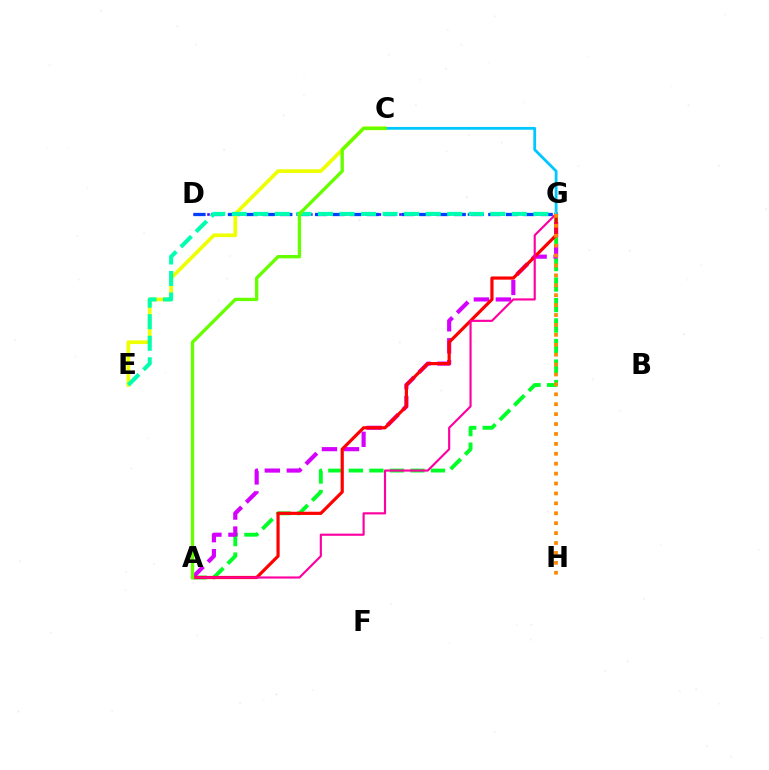{('A', 'G'): [{'color': '#00ff27', 'line_style': 'dashed', 'thickness': 2.79}, {'color': '#d600ff', 'line_style': 'dashed', 'thickness': 2.99}, {'color': '#ff0000', 'line_style': 'solid', 'thickness': 2.29}, {'color': '#ff00a0', 'line_style': 'solid', 'thickness': 1.55}], ('D', 'G'): [{'color': '#4f00ff', 'line_style': 'dotted', 'thickness': 1.86}, {'color': '#003fff', 'line_style': 'dashed', 'thickness': 2.36}], ('C', 'E'): [{'color': '#eeff00', 'line_style': 'solid', 'thickness': 2.65}], ('C', 'G'): [{'color': '#00c7ff', 'line_style': 'solid', 'thickness': 2.01}], ('E', 'G'): [{'color': '#00ffaf', 'line_style': 'dashed', 'thickness': 2.93}], ('G', 'H'): [{'color': '#ff8800', 'line_style': 'dotted', 'thickness': 2.69}], ('A', 'C'): [{'color': '#66ff00', 'line_style': 'solid', 'thickness': 2.4}]}